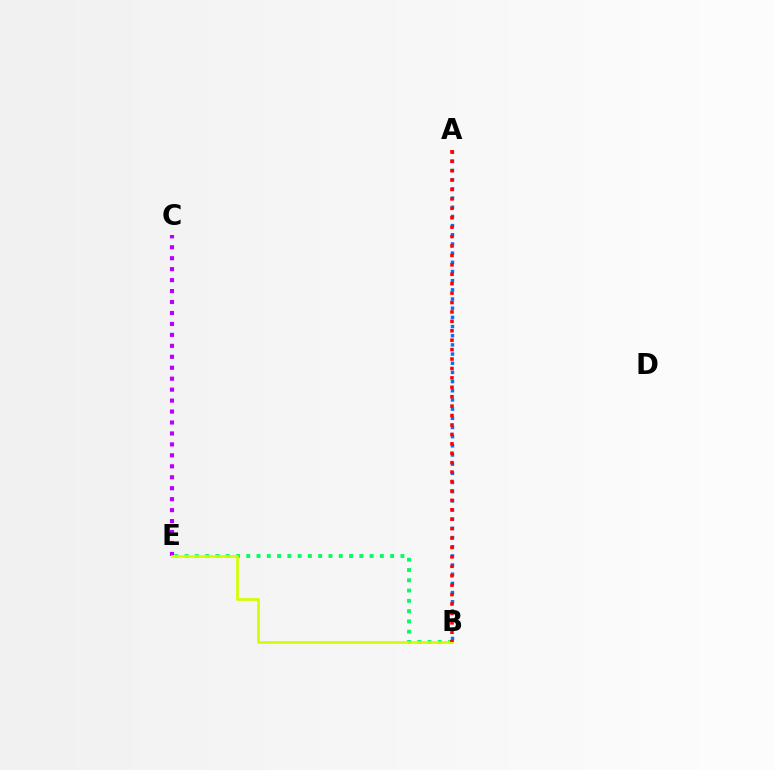{('C', 'E'): [{'color': '#b900ff', 'line_style': 'dotted', 'thickness': 2.98}], ('B', 'E'): [{'color': '#00ff5c', 'line_style': 'dotted', 'thickness': 2.79}, {'color': '#d1ff00', 'line_style': 'solid', 'thickness': 1.96}], ('A', 'B'): [{'color': '#0074ff', 'line_style': 'dotted', 'thickness': 2.49}, {'color': '#ff0000', 'line_style': 'dotted', 'thickness': 2.56}]}